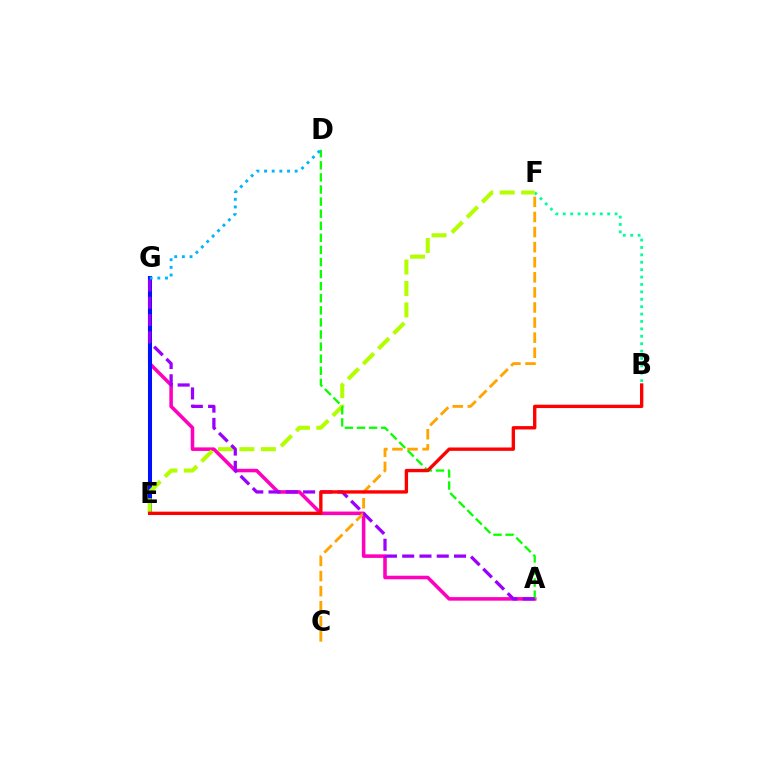{('A', 'G'): [{'color': '#ff00bd', 'line_style': 'solid', 'thickness': 2.56}, {'color': '#9b00ff', 'line_style': 'dashed', 'thickness': 2.35}], ('C', 'F'): [{'color': '#ffa500', 'line_style': 'dashed', 'thickness': 2.05}], ('B', 'F'): [{'color': '#00ff9d', 'line_style': 'dotted', 'thickness': 2.01}], ('E', 'G'): [{'color': '#0010ff', 'line_style': 'solid', 'thickness': 2.9}], ('E', 'F'): [{'color': '#b3ff00', 'line_style': 'dashed', 'thickness': 2.92}], ('A', 'D'): [{'color': '#08ff00', 'line_style': 'dashed', 'thickness': 1.64}], ('B', 'E'): [{'color': '#ff0000', 'line_style': 'solid', 'thickness': 2.42}], ('D', 'G'): [{'color': '#00b5ff', 'line_style': 'dotted', 'thickness': 2.08}]}